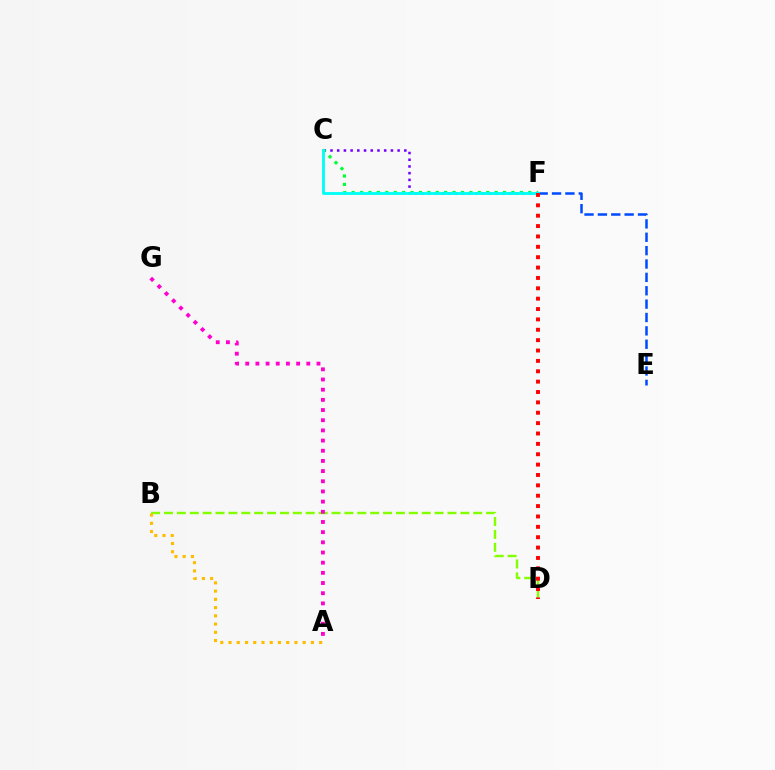{('B', 'D'): [{'color': '#84ff00', 'line_style': 'dashed', 'thickness': 1.75}], ('A', 'G'): [{'color': '#ff00cf', 'line_style': 'dotted', 'thickness': 2.76}], ('C', 'F'): [{'color': '#7200ff', 'line_style': 'dotted', 'thickness': 1.82}, {'color': '#00ff39', 'line_style': 'dotted', 'thickness': 2.29}, {'color': '#00fff6', 'line_style': 'solid', 'thickness': 2.05}], ('E', 'F'): [{'color': '#004bff', 'line_style': 'dashed', 'thickness': 1.82}], ('A', 'B'): [{'color': '#ffbd00', 'line_style': 'dotted', 'thickness': 2.24}], ('D', 'F'): [{'color': '#ff0000', 'line_style': 'dotted', 'thickness': 2.82}]}